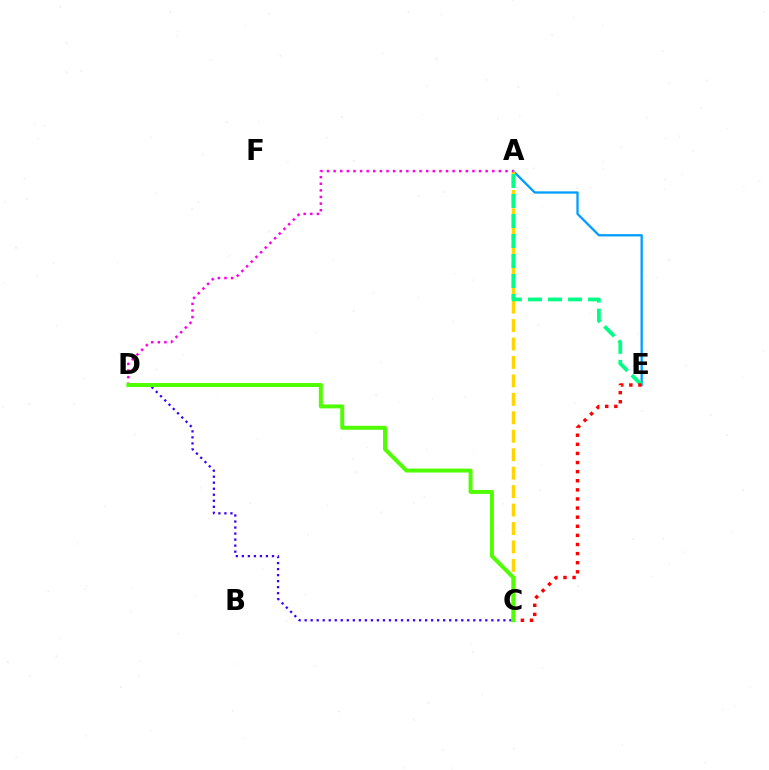{('A', 'E'): [{'color': '#009eff', 'line_style': 'solid', 'thickness': 1.66}, {'color': '#00ff86', 'line_style': 'dashed', 'thickness': 2.72}], ('A', 'C'): [{'color': '#ffd500', 'line_style': 'dashed', 'thickness': 2.51}], ('C', 'D'): [{'color': '#3700ff', 'line_style': 'dotted', 'thickness': 1.64}, {'color': '#4fff00', 'line_style': 'solid', 'thickness': 2.84}], ('A', 'D'): [{'color': '#ff00ed', 'line_style': 'dotted', 'thickness': 1.8}], ('C', 'E'): [{'color': '#ff0000', 'line_style': 'dotted', 'thickness': 2.47}]}